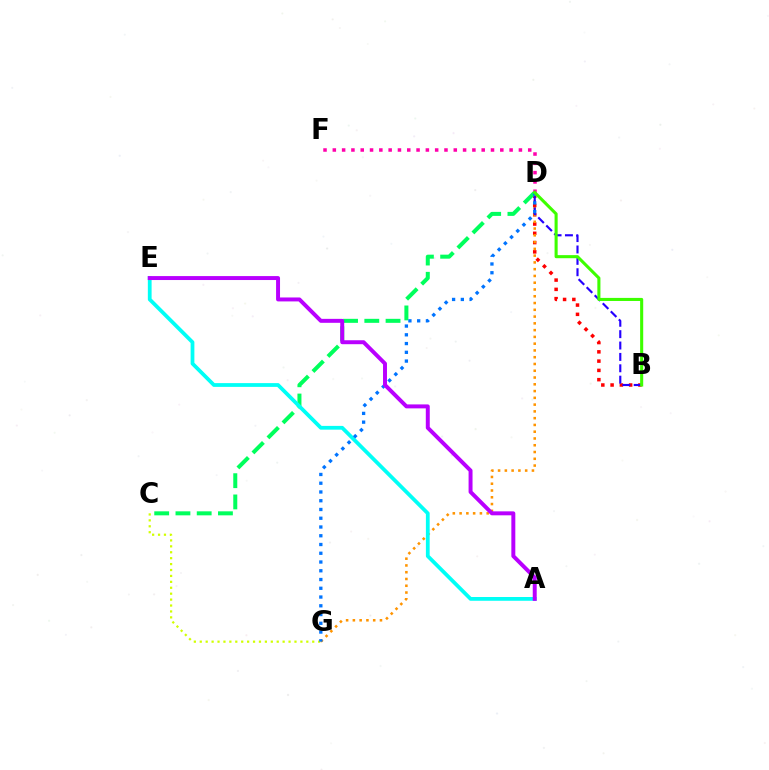{('C', 'G'): [{'color': '#d1ff00', 'line_style': 'dotted', 'thickness': 1.61}], ('B', 'D'): [{'color': '#ff0000', 'line_style': 'dotted', 'thickness': 2.52}, {'color': '#2500ff', 'line_style': 'dashed', 'thickness': 1.55}, {'color': '#3dff00', 'line_style': 'solid', 'thickness': 2.22}], ('D', 'G'): [{'color': '#ff9400', 'line_style': 'dotted', 'thickness': 1.84}, {'color': '#0074ff', 'line_style': 'dotted', 'thickness': 2.38}], ('C', 'D'): [{'color': '#00ff5c', 'line_style': 'dashed', 'thickness': 2.89}], ('A', 'E'): [{'color': '#00fff6', 'line_style': 'solid', 'thickness': 2.71}, {'color': '#b900ff', 'line_style': 'solid', 'thickness': 2.85}], ('D', 'F'): [{'color': '#ff00ac', 'line_style': 'dotted', 'thickness': 2.53}]}